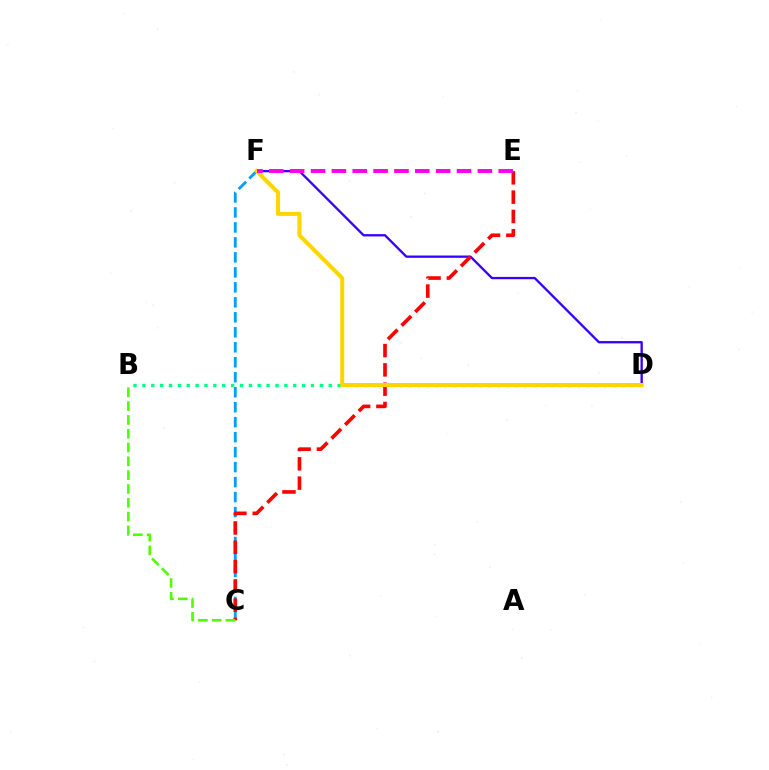{('B', 'D'): [{'color': '#00ff86', 'line_style': 'dotted', 'thickness': 2.41}], ('C', 'F'): [{'color': '#009eff', 'line_style': 'dashed', 'thickness': 2.04}], ('D', 'F'): [{'color': '#3700ff', 'line_style': 'solid', 'thickness': 1.67}, {'color': '#ffd500', 'line_style': 'solid', 'thickness': 2.9}], ('C', 'E'): [{'color': '#ff0000', 'line_style': 'dashed', 'thickness': 2.62}], ('B', 'C'): [{'color': '#4fff00', 'line_style': 'dashed', 'thickness': 1.88}], ('E', 'F'): [{'color': '#ff00ed', 'line_style': 'dashed', 'thickness': 2.83}]}